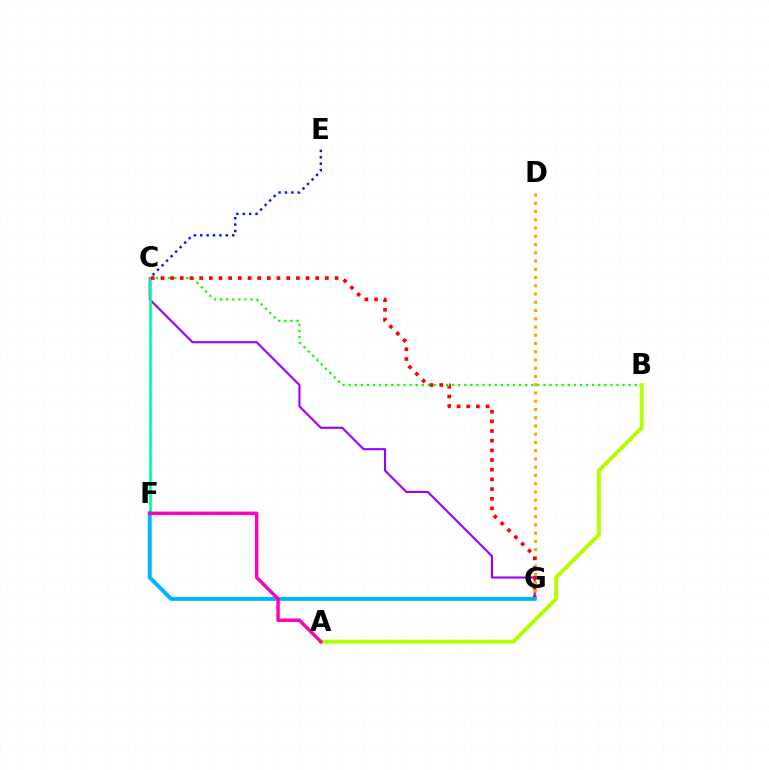{('B', 'C'): [{'color': '#08ff00', 'line_style': 'dotted', 'thickness': 1.65}], ('C', 'G'): [{'color': '#9b00ff', 'line_style': 'solid', 'thickness': 1.51}, {'color': '#ff0000', 'line_style': 'dotted', 'thickness': 2.63}], ('C', 'F'): [{'color': '#00ff9d', 'line_style': 'solid', 'thickness': 1.96}], ('D', 'G'): [{'color': '#ffa500', 'line_style': 'dotted', 'thickness': 2.24}], ('C', 'E'): [{'color': '#0010ff', 'line_style': 'dotted', 'thickness': 1.74}], ('A', 'B'): [{'color': '#b3ff00', 'line_style': 'solid', 'thickness': 2.86}], ('F', 'G'): [{'color': '#00b5ff', 'line_style': 'solid', 'thickness': 2.86}], ('A', 'F'): [{'color': '#ff00bd', 'line_style': 'solid', 'thickness': 2.49}]}